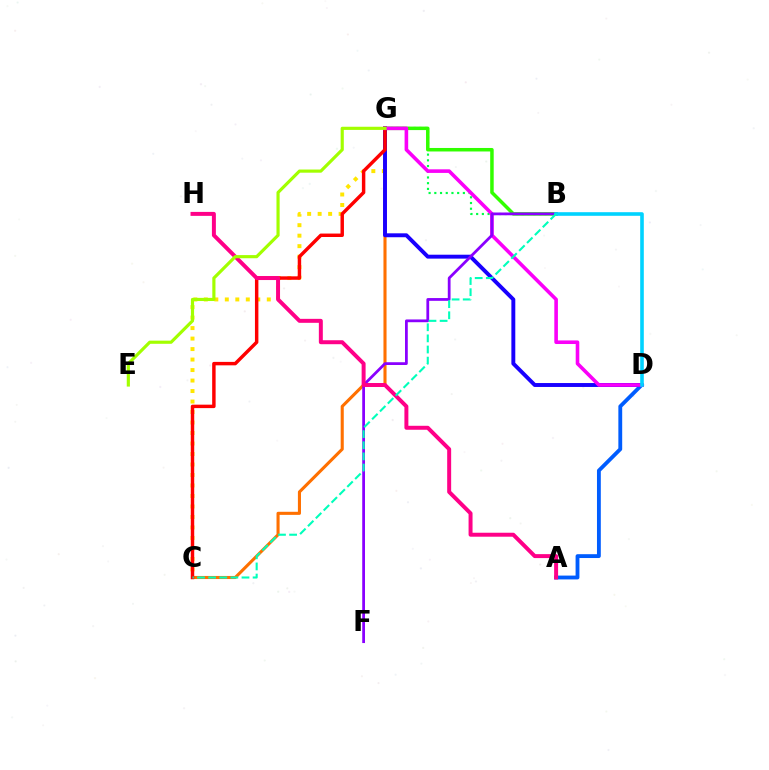{('C', 'G'): [{'color': '#ffe600', 'line_style': 'dotted', 'thickness': 2.85}, {'color': '#ff7000', 'line_style': 'solid', 'thickness': 2.22}, {'color': '#ff0000', 'line_style': 'solid', 'thickness': 2.48}], ('B', 'G'): [{'color': '#00ff45', 'line_style': 'dotted', 'thickness': 1.55}, {'color': '#31ff00', 'line_style': 'solid', 'thickness': 2.52}], ('A', 'D'): [{'color': '#005dff', 'line_style': 'solid', 'thickness': 2.76}], ('D', 'G'): [{'color': '#1900ff', 'line_style': 'solid', 'thickness': 2.82}, {'color': '#fa00f9', 'line_style': 'solid', 'thickness': 2.59}], ('B', 'F'): [{'color': '#8a00ff', 'line_style': 'solid', 'thickness': 1.99}], ('A', 'H'): [{'color': '#ff0088', 'line_style': 'solid', 'thickness': 2.86}], ('E', 'G'): [{'color': '#a2ff00', 'line_style': 'solid', 'thickness': 2.27}], ('B', 'D'): [{'color': '#00d3ff', 'line_style': 'solid', 'thickness': 2.6}], ('B', 'C'): [{'color': '#00ffbb', 'line_style': 'dashed', 'thickness': 1.51}]}